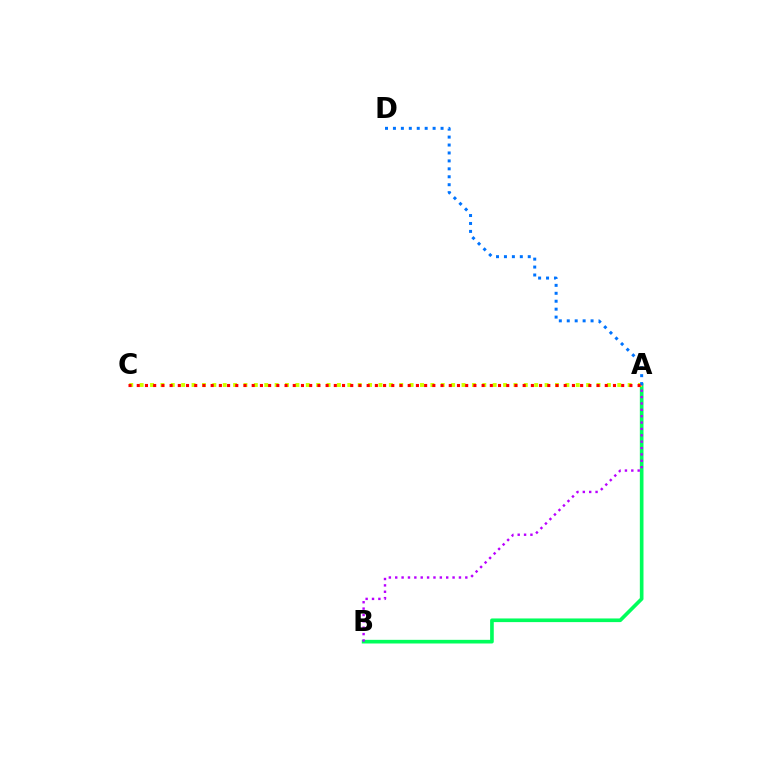{('A', 'B'): [{'color': '#00ff5c', 'line_style': 'solid', 'thickness': 2.63}, {'color': '#b900ff', 'line_style': 'dotted', 'thickness': 1.73}], ('A', 'C'): [{'color': '#d1ff00', 'line_style': 'dotted', 'thickness': 2.82}, {'color': '#ff0000', 'line_style': 'dotted', 'thickness': 2.23}], ('A', 'D'): [{'color': '#0074ff', 'line_style': 'dotted', 'thickness': 2.16}]}